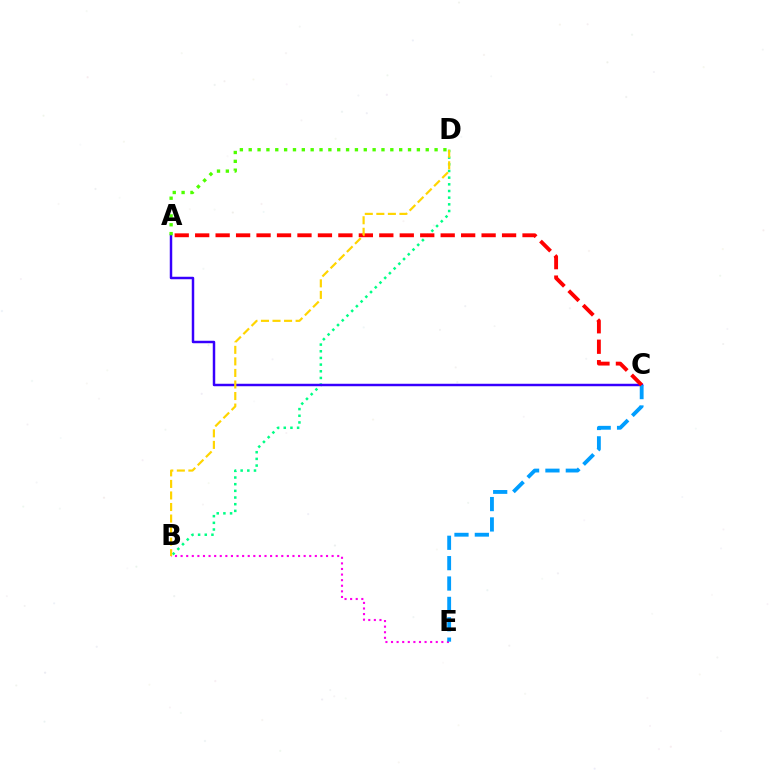{('B', 'D'): [{'color': '#00ff86', 'line_style': 'dotted', 'thickness': 1.81}, {'color': '#ffd500', 'line_style': 'dashed', 'thickness': 1.57}], ('B', 'E'): [{'color': '#ff00ed', 'line_style': 'dotted', 'thickness': 1.52}], ('A', 'C'): [{'color': '#3700ff', 'line_style': 'solid', 'thickness': 1.78}, {'color': '#ff0000', 'line_style': 'dashed', 'thickness': 2.78}], ('C', 'E'): [{'color': '#009eff', 'line_style': 'dashed', 'thickness': 2.77}], ('A', 'D'): [{'color': '#4fff00', 'line_style': 'dotted', 'thickness': 2.4}]}